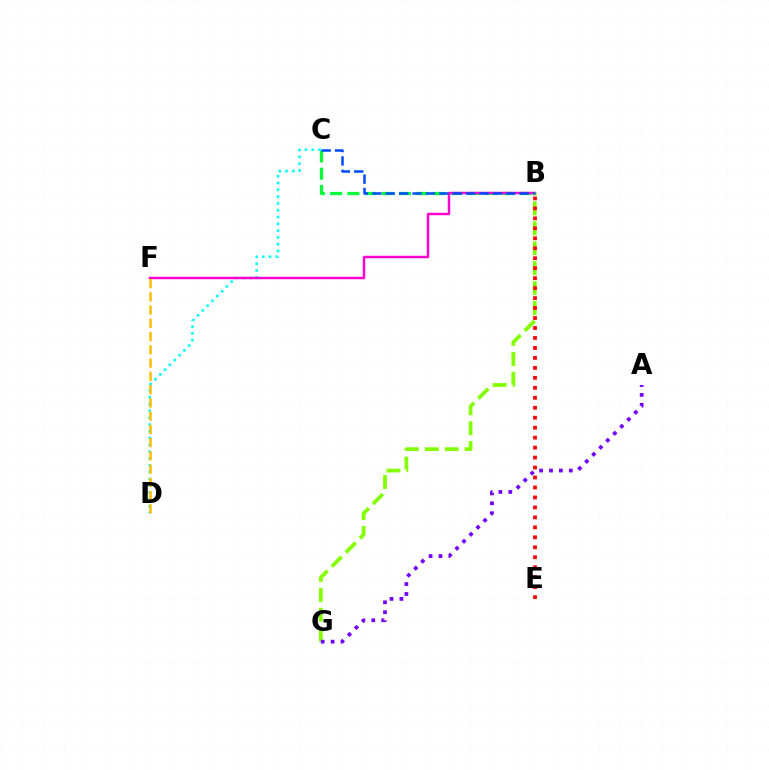{('B', 'C'): [{'color': '#00ff39', 'line_style': 'dashed', 'thickness': 2.34}, {'color': '#004bff', 'line_style': 'dashed', 'thickness': 1.82}], ('C', 'D'): [{'color': '#00fff6', 'line_style': 'dotted', 'thickness': 1.85}], ('B', 'F'): [{'color': '#ff00cf', 'line_style': 'solid', 'thickness': 1.78}], ('B', 'G'): [{'color': '#84ff00', 'line_style': 'dashed', 'thickness': 2.71}], ('A', 'G'): [{'color': '#7200ff', 'line_style': 'dotted', 'thickness': 2.69}], ('D', 'F'): [{'color': '#ffbd00', 'line_style': 'dashed', 'thickness': 1.8}], ('B', 'E'): [{'color': '#ff0000', 'line_style': 'dotted', 'thickness': 2.71}]}